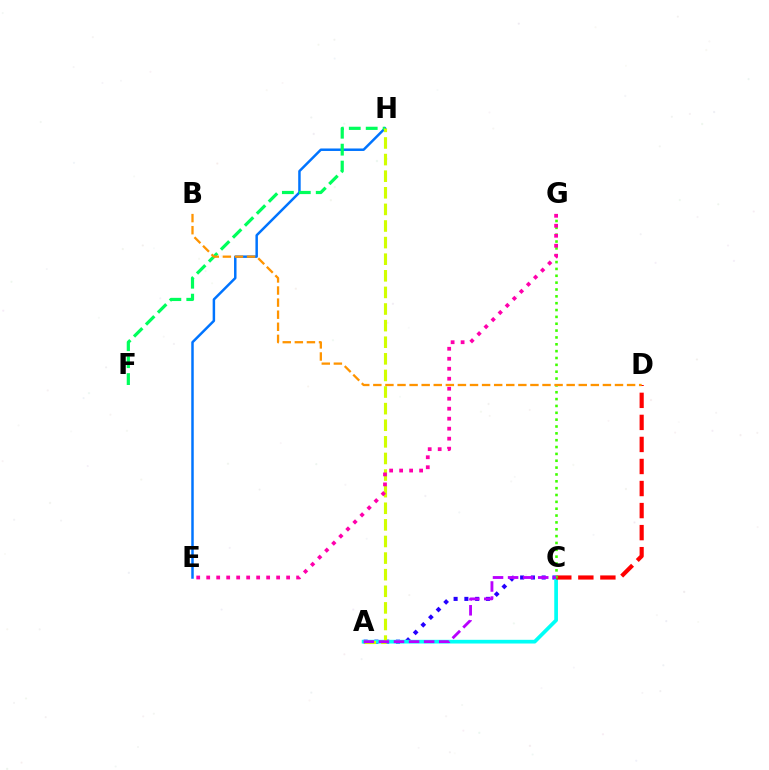{('A', 'C'): [{'color': '#2500ff', 'line_style': 'dotted', 'thickness': 2.93}, {'color': '#00fff6', 'line_style': 'solid', 'thickness': 2.67}, {'color': '#b900ff', 'line_style': 'dashed', 'thickness': 2.05}], ('E', 'H'): [{'color': '#0074ff', 'line_style': 'solid', 'thickness': 1.79}], ('C', 'D'): [{'color': '#ff0000', 'line_style': 'dashed', 'thickness': 2.99}], ('C', 'G'): [{'color': '#3dff00', 'line_style': 'dotted', 'thickness': 1.86}], ('F', 'H'): [{'color': '#00ff5c', 'line_style': 'dashed', 'thickness': 2.3}], ('A', 'H'): [{'color': '#d1ff00', 'line_style': 'dashed', 'thickness': 2.26}], ('E', 'G'): [{'color': '#ff00ac', 'line_style': 'dotted', 'thickness': 2.71}], ('B', 'D'): [{'color': '#ff9400', 'line_style': 'dashed', 'thickness': 1.64}]}